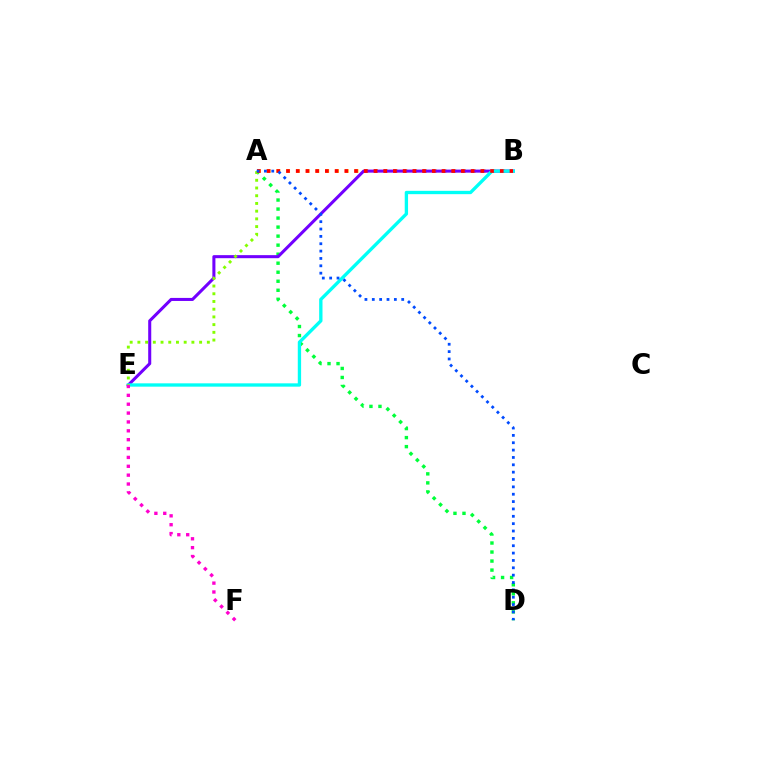{('A', 'D'): [{'color': '#00ff39', 'line_style': 'dotted', 'thickness': 2.45}, {'color': '#004bff', 'line_style': 'dotted', 'thickness': 2.0}], ('A', 'B'): [{'color': '#ffbd00', 'line_style': 'dotted', 'thickness': 2.66}, {'color': '#ff0000', 'line_style': 'dotted', 'thickness': 2.64}], ('B', 'E'): [{'color': '#7200ff', 'line_style': 'solid', 'thickness': 2.2}, {'color': '#00fff6', 'line_style': 'solid', 'thickness': 2.4}], ('A', 'E'): [{'color': '#84ff00', 'line_style': 'dotted', 'thickness': 2.1}], ('E', 'F'): [{'color': '#ff00cf', 'line_style': 'dotted', 'thickness': 2.41}]}